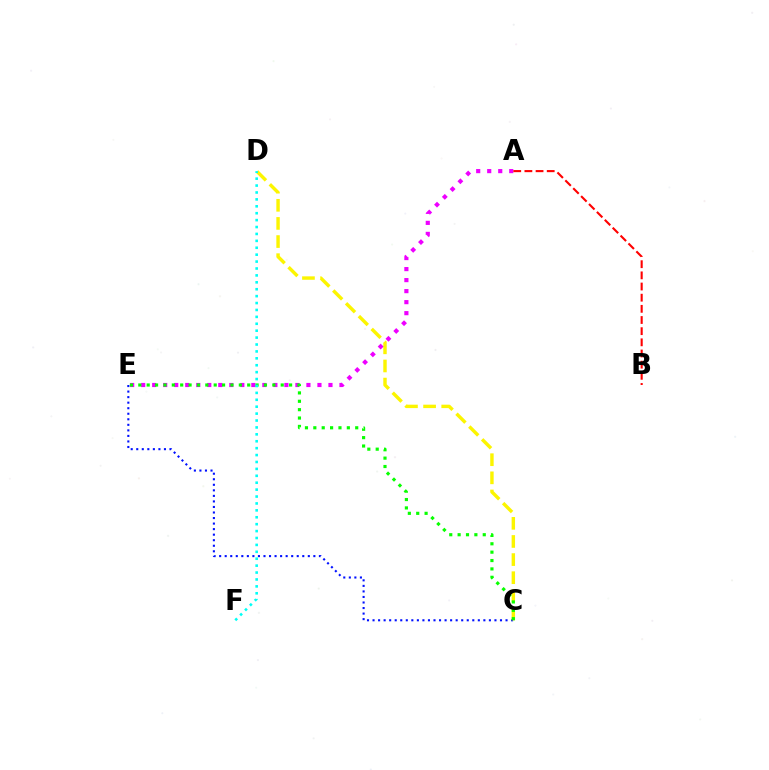{('C', 'E'): [{'color': '#0010ff', 'line_style': 'dotted', 'thickness': 1.51}, {'color': '#08ff00', 'line_style': 'dotted', 'thickness': 2.28}], ('C', 'D'): [{'color': '#fcf500', 'line_style': 'dashed', 'thickness': 2.46}], ('A', 'E'): [{'color': '#ee00ff', 'line_style': 'dotted', 'thickness': 2.99}], ('A', 'B'): [{'color': '#ff0000', 'line_style': 'dashed', 'thickness': 1.52}], ('D', 'F'): [{'color': '#00fff6', 'line_style': 'dotted', 'thickness': 1.88}]}